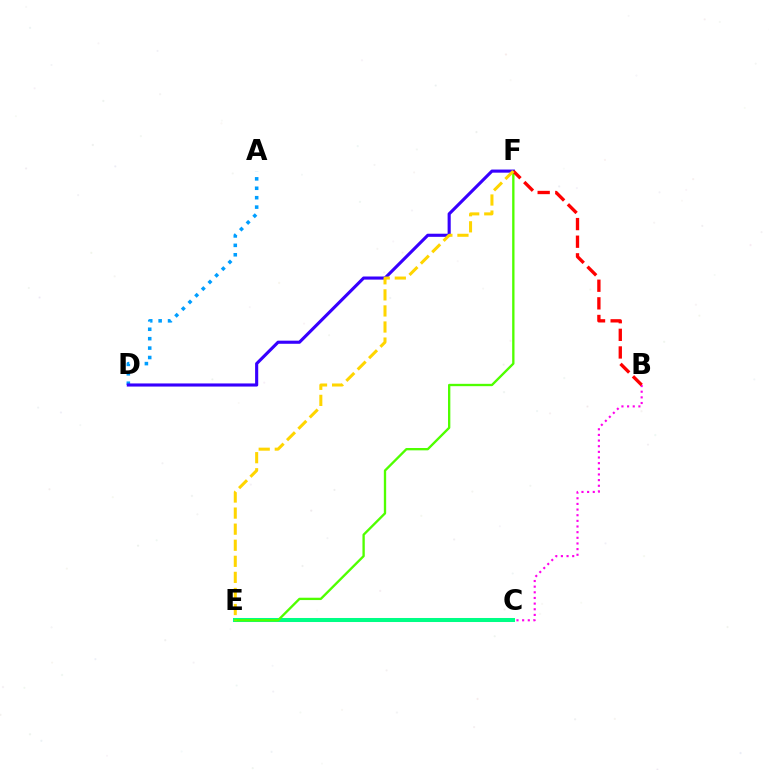{('A', 'D'): [{'color': '#009eff', 'line_style': 'dotted', 'thickness': 2.56}], ('B', 'E'): [{'color': '#ff00ed', 'line_style': 'dotted', 'thickness': 1.53}], ('C', 'E'): [{'color': '#00ff86', 'line_style': 'solid', 'thickness': 2.9}], ('E', 'F'): [{'color': '#4fff00', 'line_style': 'solid', 'thickness': 1.68}, {'color': '#ffd500', 'line_style': 'dashed', 'thickness': 2.18}], ('D', 'F'): [{'color': '#3700ff', 'line_style': 'solid', 'thickness': 2.24}], ('B', 'F'): [{'color': '#ff0000', 'line_style': 'dashed', 'thickness': 2.39}]}